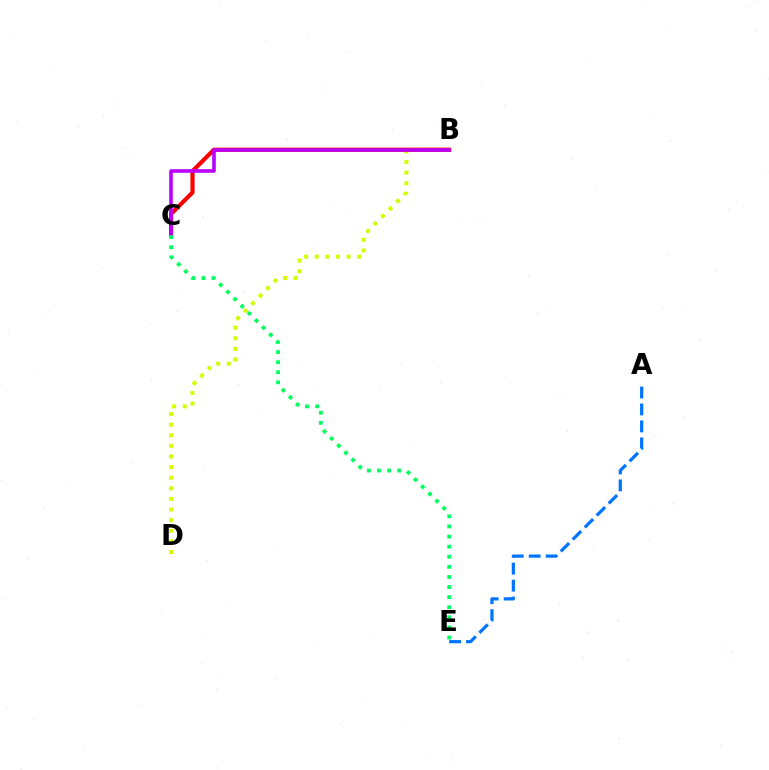{('B', 'D'): [{'color': '#d1ff00', 'line_style': 'dotted', 'thickness': 2.88}], ('B', 'C'): [{'color': '#ff0000', 'line_style': 'solid', 'thickness': 2.99}, {'color': '#b900ff', 'line_style': 'solid', 'thickness': 2.58}], ('A', 'E'): [{'color': '#0074ff', 'line_style': 'dashed', 'thickness': 2.3}], ('C', 'E'): [{'color': '#00ff5c', 'line_style': 'dotted', 'thickness': 2.74}]}